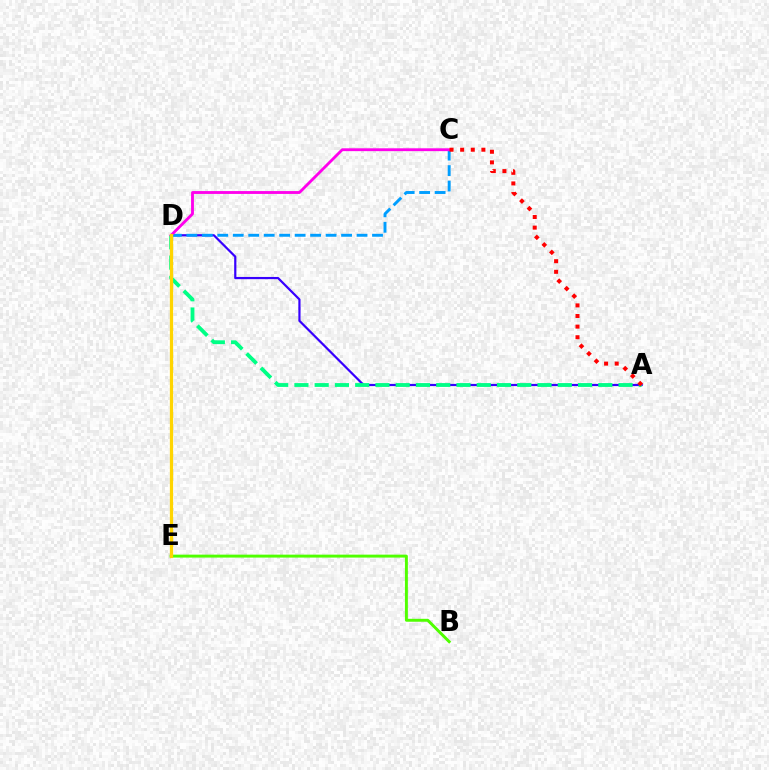{('A', 'D'): [{'color': '#3700ff', 'line_style': 'solid', 'thickness': 1.59}, {'color': '#00ff86', 'line_style': 'dashed', 'thickness': 2.75}], ('B', 'E'): [{'color': '#4fff00', 'line_style': 'solid', 'thickness': 2.11}], ('C', 'D'): [{'color': '#009eff', 'line_style': 'dashed', 'thickness': 2.1}, {'color': '#ff00ed', 'line_style': 'solid', 'thickness': 2.05}], ('D', 'E'): [{'color': '#ffd500', 'line_style': 'solid', 'thickness': 2.34}], ('A', 'C'): [{'color': '#ff0000', 'line_style': 'dotted', 'thickness': 2.88}]}